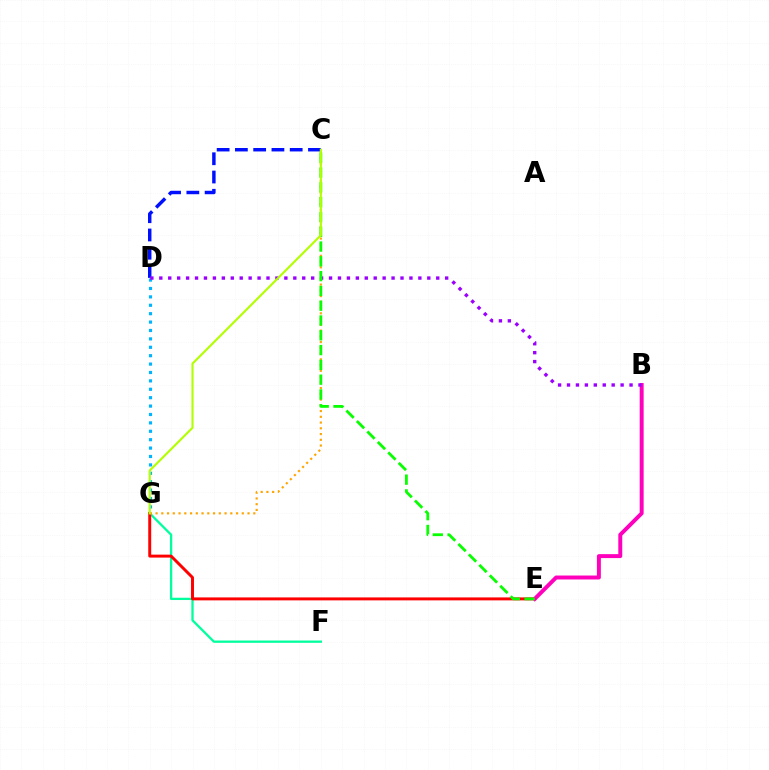{('F', 'G'): [{'color': '#00ff9d', 'line_style': 'solid', 'thickness': 1.65}], ('E', 'G'): [{'color': '#ff0000', 'line_style': 'solid', 'thickness': 2.13}], ('B', 'E'): [{'color': '#ff00bd', 'line_style': 'solid', 'thickness': 2.84}], ('C', 'G'): [{'color': '#ffa500', 'line_style': 'dotted', 'thickness': 1.56}, {'color': '#b3ff00', 'line_style': 'solid', 'thickness': 1.53}], ('D', 'G'): [{'color': '#00b5ff', 'line_style': 'dotted', 'thickness': 2.28}], ('C', 'D'): [{'color': '#0010ff', 'line_style': 'dashed', 'thickness': 2.48}], ('B', 'D'): [{'color': '#9b00ff', 'line_style': 'dotted', 'thickness': 2.43}], ('C', 'E'): [{'color': '#08ff00', 'line_style': 'dashed', 'thickness': 2.01}]}